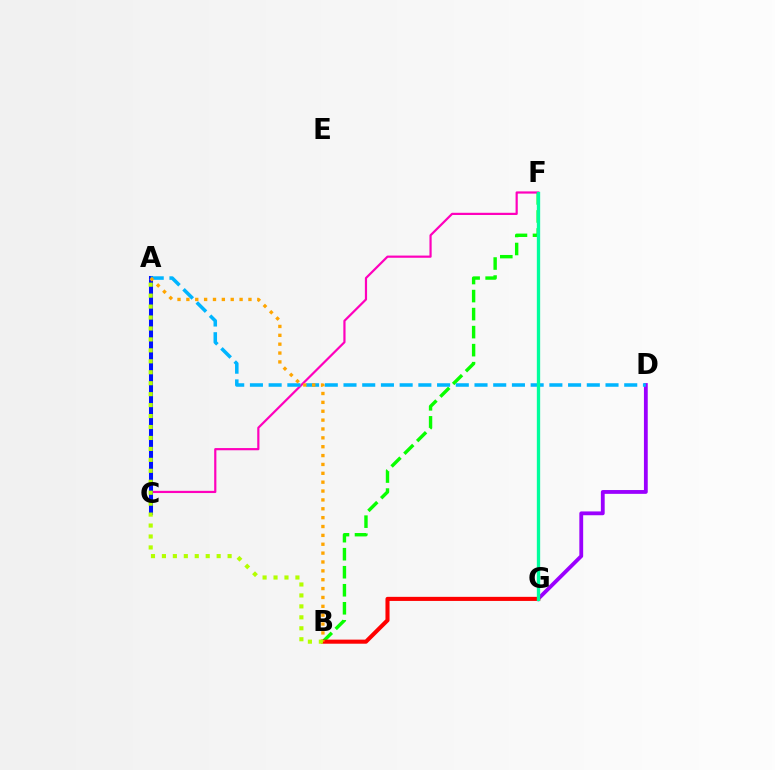{('B', 'F'): [{'color': '#08ff00', 'line_style': 'dashed', 'thickness': 2.45}], ('C', 'F'): [{'color': '#ff00bd', 'line_style': 'solid', 'thickness': 1.58}], ('D', 'G'): [{'color': '#9b00ff', 'line_style': 'solid', 'thickness': 2.75}], ('B', 'G'): [{'color': '#ff0000', 'line_style': 'solid', 'thickness': 2.94}], ('A', 'C'): [{'color': '#0010ff', 'line_style': 'solid', 'thickness': 2.91}], ('A', 'D'): [{'color': '#00b5ff', 'line_style': 'dashed', 'thickness': 2.54}], ('A', 'B'): [{'color': '#ffa500', 'line_style': 'dotted', 'thickness': 2.41}, {'color': '#b3ff00', 'line_style': 'dotted', 'thickness': 2.97}], ('F', 'G'): [{'color': '#00ff9d', 'line_style': 'solid', 'thickness': 2.39}]}